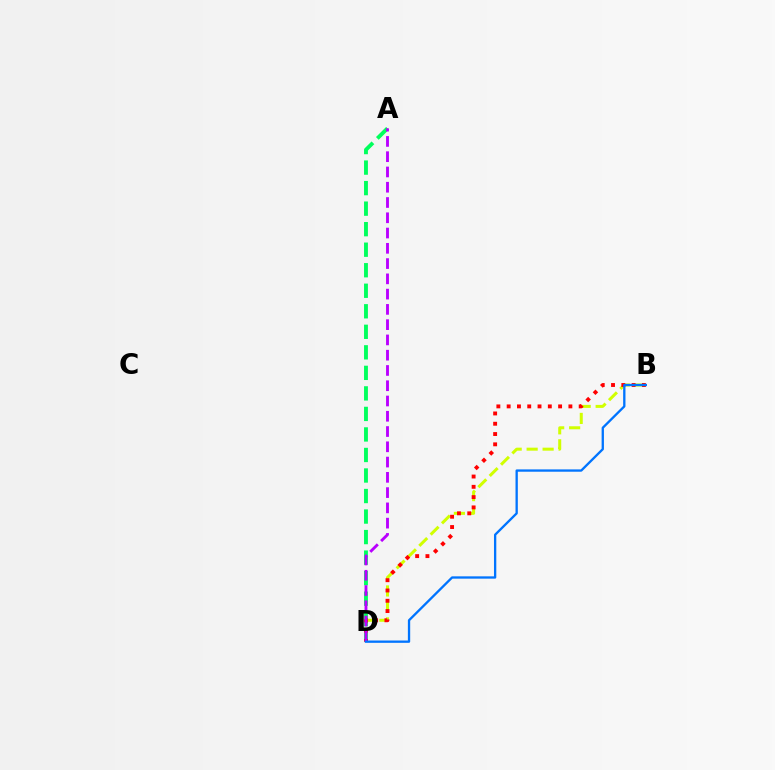{('B', 'D'): [{'color': '#d1ff00', 'line_style': 'dashed', 'thickness': 2.17}, {'color': '#ff0000', 'line_style': 'dotted', 'thickness': 2.8}, {'color': '#0074ff', 'line_style': 'solid', 'thickness': 1.67}], ('A', 'D'): [{'color': '#00ff5c', 'line_style': 'dashed', 'thickness': 2.79}, {'color': '#b900ff', 'line_style': 'dashed', 'thickness': 2.07}]}